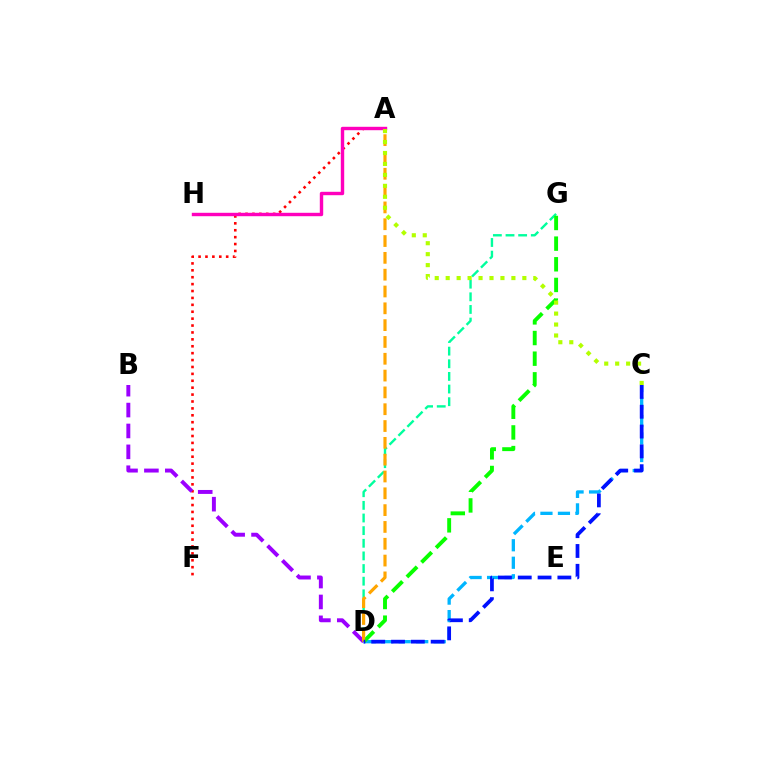{('D', 'G'): [{'color': '#00ff9d', 'line_style': 'dashed', 'thickness': 1.72}, {'color': '#08ff00', 'line_style': 'dashed', 'thickness': 2.81}], ('C', 'D'): [{'color': '#00b5ff', 'line_style': 'dashed', 'thickness': 2.38}, {'color': '#0010ff', 'line_style': 'dashed', 'thickness': 2.69}], ('A', 'F'): [{'color': '#ff0000', 'line_style': 'dotted', 'thickness': 1.88}], ('B', 'D'): [{'color': '#9b00ff', 'line_style': 'dashed', 'thickness': 2.84}], ('A', 'D'): [{'color': '#ffa500', 'line_style': 'dashed', 'thickness': 2.28}], ('A', 'H'): [{'color': '#ff00bd', 'line_style': 'solid', 'thickness': 2.45}], ('A', 'C'): [{'color': '#b3ff00', 'line_style': 'dotted', 'thickness': 2.98}]}